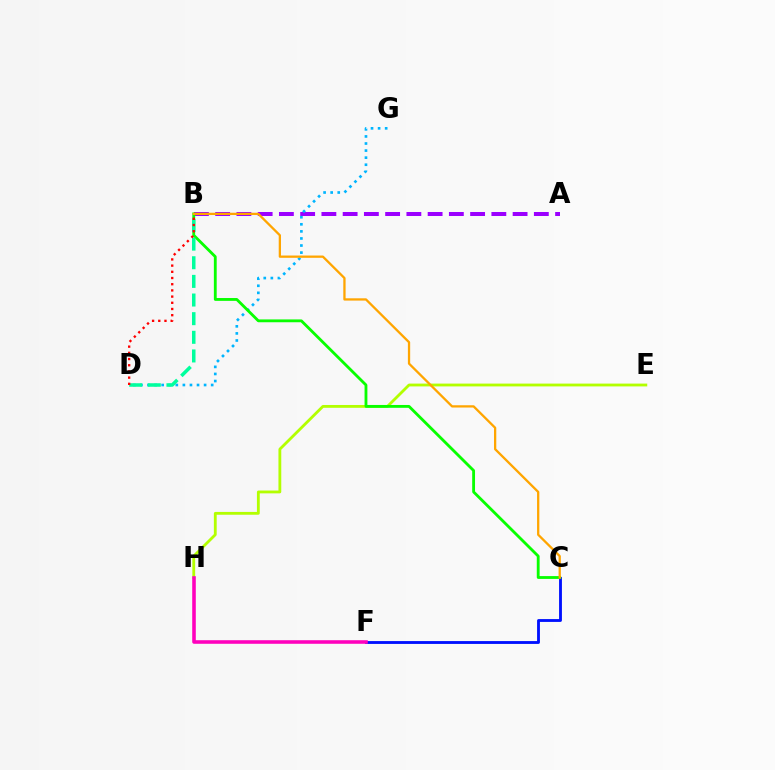{('C', 'F'): [{'color': '#0010ff', 'line_style': 'solid', 'thickness': 2.05}], ('A', 'B'): [{'color': '#9b00ff', 'line_style': 'dashed', 'thickness': 2.89}], ('E', 'H'): [{'color': '#b3ff00', 'line_style': 'solid', 'thickness': 2.03}], ('D', 'G'): [{'color': '#00b5ff', 'line_style': 'dotted', 'thickness': 1.92}], ('B', 'C'): [{'color': '#08ff00', 'line_style': 'solid', 'thickness': 2.04}, {'color': '#ffa500', 'line_style': 'solid', 'thickness': 1.65}], ('B', 'D'): [{'color': '#00ff9d', 'line_style': 'dashed', 'thickness': 2.53}, {'color': '#ff0000', 'line_style': 'dotted', 'thickness': 1.68}], ('F', 'H'): [{'color': '#ff00bd', 'line_style': 'solid', 'thickness': 2.57}]}